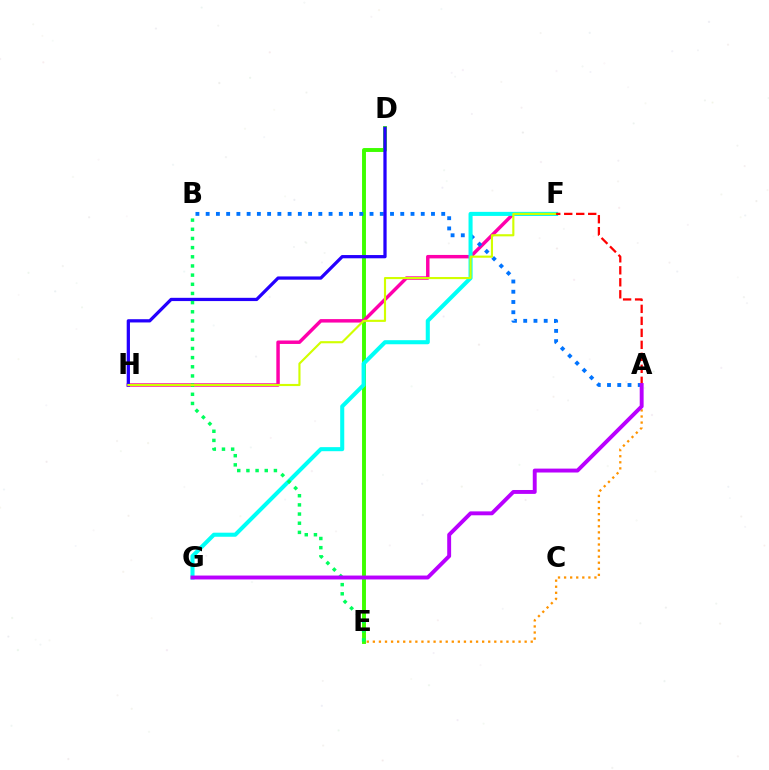{('D', 'E'): [{'color': '#3dff00', 'line_style': 'solid', 'thickness': 2.82}], ('A', 'E'): [{'color': '#ff9400', 'line_style': 'dotted', 'thickness': 1.65}], ('F', 'H'): [{'color': '#ff00ac', 'line_style': 'solid', 'thickness': 2.49}, {'color': '#d1ff00', 'line_style': 'solid', 'thickness': 1.54}], ('A', 'B'): [{'color': '#0074ff', 'line_style': 'dotted', 'thickness': 2.78}], ('F', 'G'): [{'color': '#00fff6', 'line_style': 'solid', 'thickness': 2.93}], ('D', 'H'): [{'color': '#2500ff', 'line_style': 'solid', 'thickness': 2.34}], ('B', 'E'): [{'color': '#00ff5c', 'line_style': 'dotted', 'thickness': 2.49}], ('A', 'F'): [{'color': '#ff0000', 'line_style': 'dashed', 'thickness': 1.63}], ('A', 'G'): [{'color': '#b900ff', 'line_style': 'solid', 'thickness': 2.81}]}